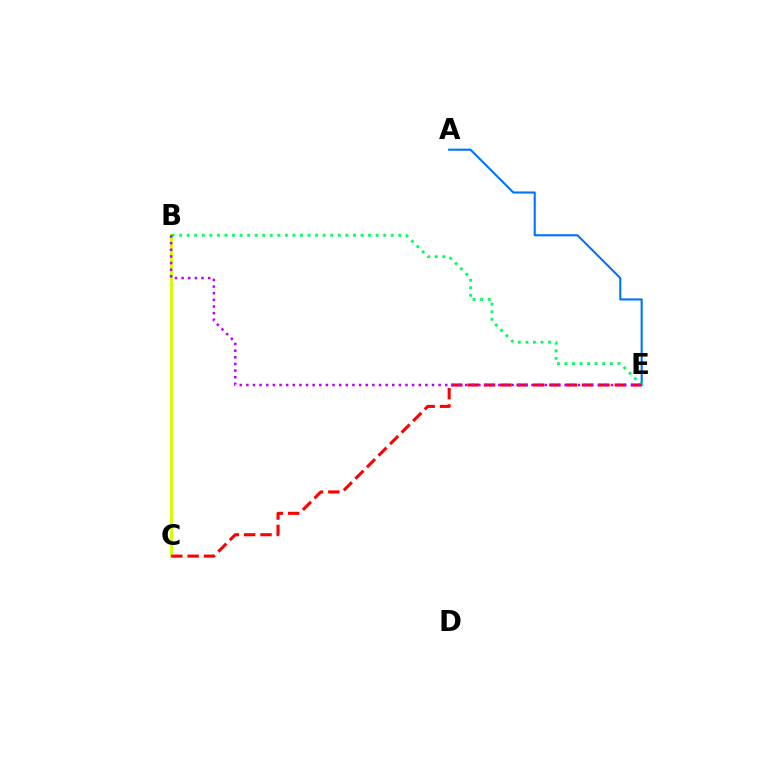{('B', 'C'): [{'color': '#d1ff00', 'line_style': 'solid', 'thickness': 2.1}], ('A', 'E'): [{'color': '#0074ff', 'line_style': 'solid', 'thickness': 1.52}], ('B', 'E'): [{'color': '#00ff5c', 'line_style': 'dotted', 'thickness': 2.05}, {'color': '#b900ff', 'line_style': 'dotted', 'thickness': 1.8}], ('C', 'E'): [{'color': '#ff0000', 'line_style': 'dashed', 'thickness': 2.22}]}